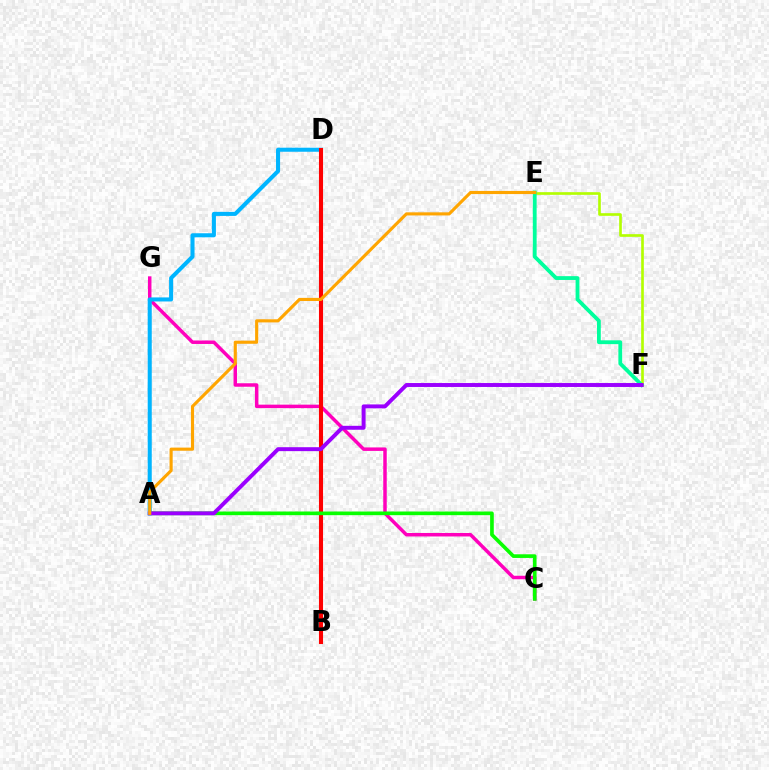{('C', 'G'): [{'color': '#ff00bd', 'line_style': 'solid', 'thickness': 2.51}], ('A', 'D'): [{'color': '#00b5ff', 'line_style': 'solid', 'thickness': 2.92}], ('E', 'F'): [{'color': '#b3ff00', 'line_style': 'solid', 'thickness': 1.91}, {'color': '#00ff9d', 'line_style': 'solid', 'thickness': 2.74}], ('B', 'D'): [{'color': '#0010ff', 'line_style': 'dashed', 'thickness': 2.76}, {'color': '#ff0000', 'line_style': 'solid', 'thickness': 2.94}], ('A', 'C'): [{'color': '#08ff00', 'line_style': 'solid', 'thickness': 2.64}], ('A', 'F'): [{'color': '#9b00ff', 'line_style': 'solid', 'thickness': 2.83}], ('A', 'E'): [{'color': '#ffa500', 'line_style': 'solid', 'thickness': 2.25}]}